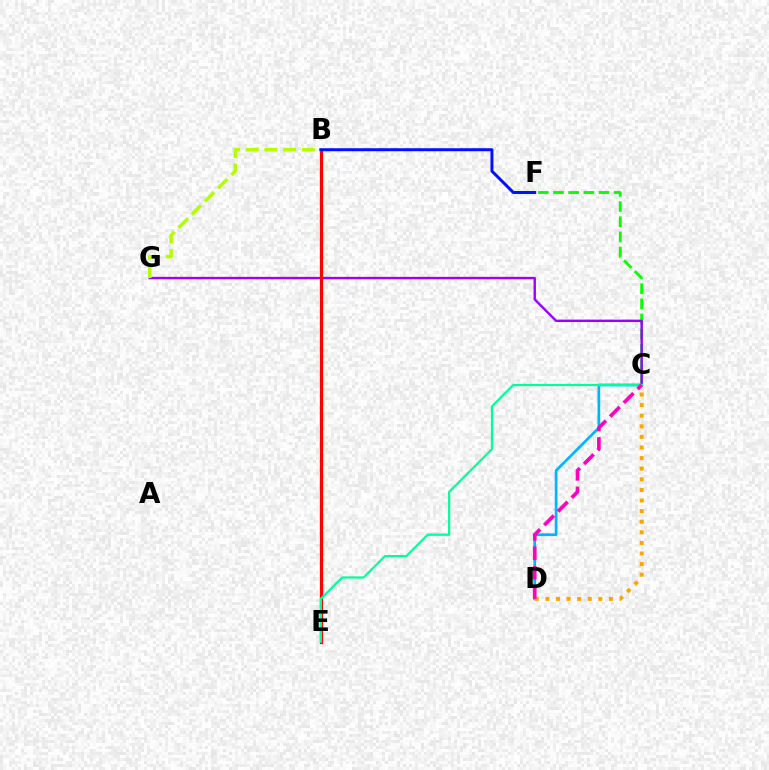{('C', 'F'): [{'color': '#08ff00', 'line_style': 'dashed', 'thickness': 2.06}], ('C', 'G'): [{'color': '#9b00ff', 'line_style': 'solid', 'thickness': 1.73}], ('C', 'D'): [{'color': '#00b5ff', 'line_style': 'solid', 'thickness': 1.96}, {'color': '#ffa500', 'line_style': 'dotted', 'thickness': 2.88}, {'color': '#ff00bd', 'line_style': 'dashed', 'thickness': 2.64}], ('B', 'E'): [{'color': '#ff0000', 'line_style': 'solid', 'thickness': 2.32}], ('C', 'E'): [{'color': '#00ff9d', 'line_style': 'solid', 'thickness': 1.6}], ('B', 'G'): [{'color': '#b3ff00', 'line_style': 'dashed', 'thickness': 2.54}], ('B', 'F'): [{'color': '#0010ff', 'line_style': 'solid', 'thickness': 2.15}]}